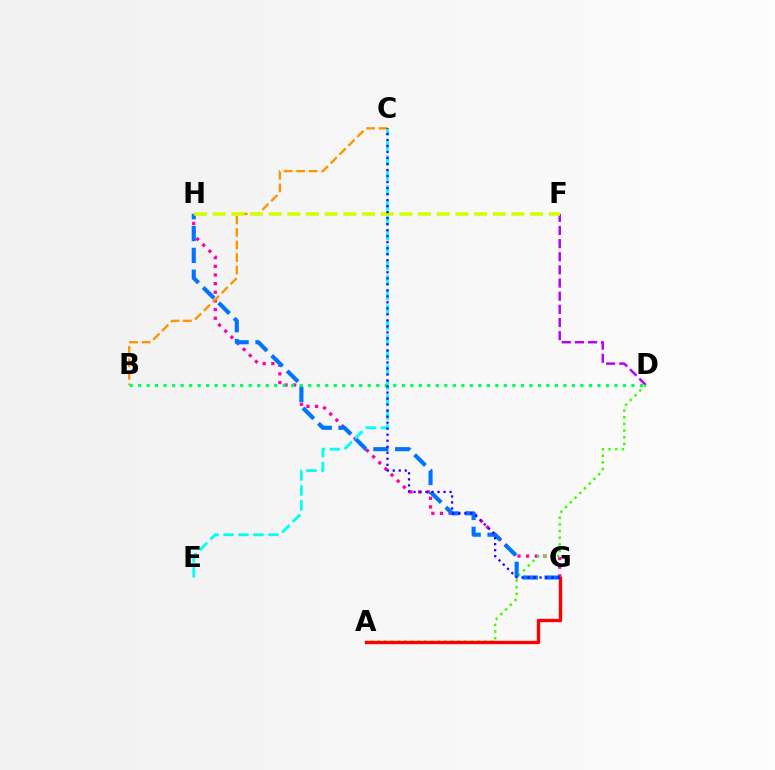{('G', 'H'): [{'color': '#ff00ac', 'line_style': 'dotted', 'thickness': 2.35}, {'color': '#0074ff', 'line_style': 'dashed', 'thickness': 2.96}], ('D', 'F'): [{'color': '#b900ff', 'line_style': 'dashed', 'thickness': 1.79}], ('A', 'D'): [{'color': '#3dff00', 'line_style': 'dotted', 'thickness': 1.81}], ('A', 'G'): [{'color': '#ff0000', 'line_style': 'solid', 'thickness': 2.41}], ('C', 'E'): [{'color': '#00fff6', 'line_style': 'dashed', 'thickness': 2.03}], ('B', 'C'): [{'color': '#ff9400', 'line_style': 'dashed', 'thickness': 1.7}], ('F', 'H'): [{'color': '#d1ff00', 'line_style': 'dashed', 'thickness': 2.54}], ('B', 'D'): [{'color': '#00ff5c', 'line_style': 'dotted', 'thickness': 2.31}], ('C', 'G'): [{'color': '#2500ff', 'line_style': 'dotted', 'thickness': 1.63}]}